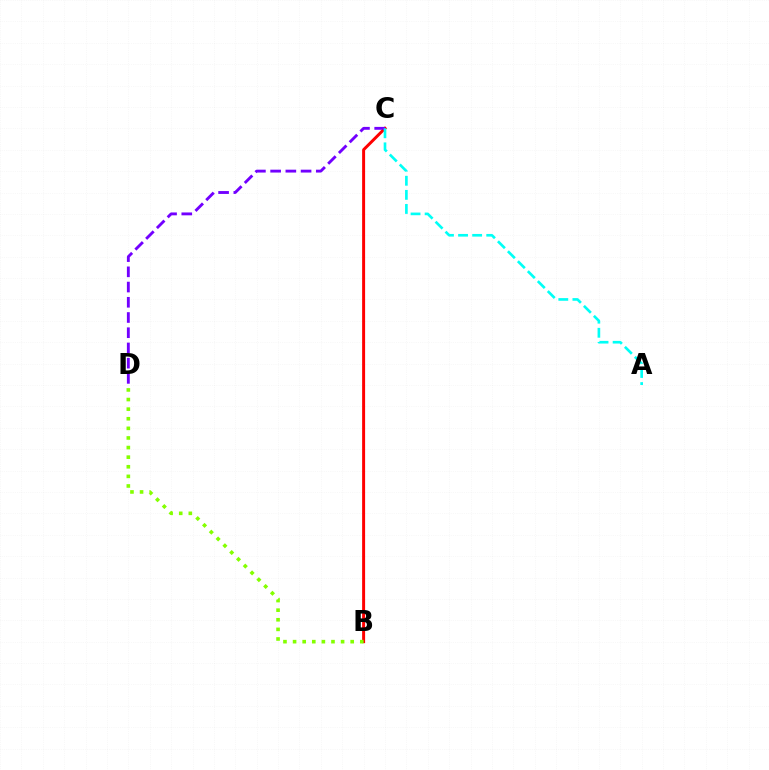{('B', 'C'): [{'color': '#ff0000', 'line_style': 'solid', 'thickness': 2.14}], ('C', 'D'): [{'color': '#7200ff', 'line_style': 'dashed', 'thickness': 2.07}], ('A', 'C'): [{'color': '#00fff6', 'line_style': 'dashed', 'thickness': 1.91}], ('B', 'D'): [{'color': '#84ff00', 'line_style': 'dotted', 'thickness': 2.61}]}